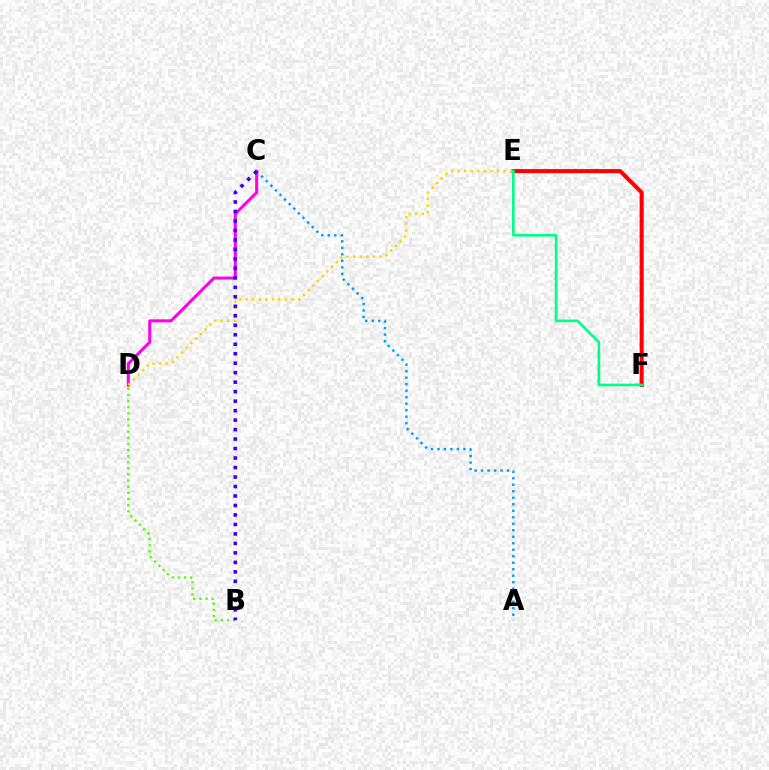{('A', 'C'): [{'color': '#009eff', 'line_style': 'dotted', 'thickness': 1.77}], ('C', 'D'): [{'color': '#ff00ed', 'line_style': 'solid', 'thickness': 2.18}], ('E', 'F'): [{'color': '#ff0000', 'line_style': 'solid', 'thickness': 2.92}, {'color': '#00ff86', 'line_style': 'solid', 'thickness': 1.9}], ('B', 'D'): [{'color': '#4fff00', 'line_style': 'dotted', 'thickness': 1.66}], ('D', 'E'): [{'color': '#ffd500', 'line_style': 'dotted', 'thickness': 1.79}], ('B', 'C'): [{'color': '#3700ff', 'line_style': 'dotted', 'thickness': 2.58}]}